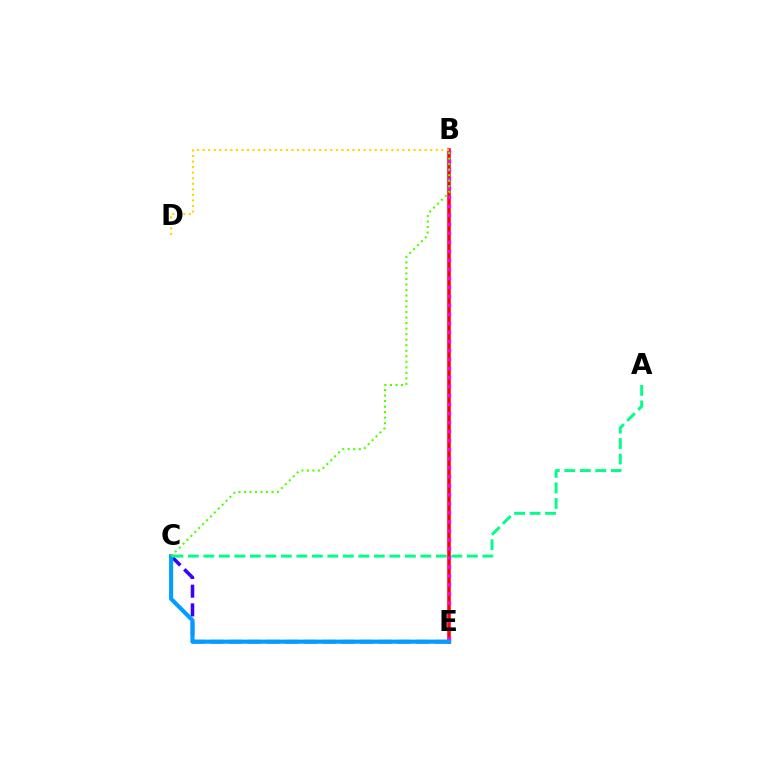{('B', 'E'): [{'color': '#ff0000', 'line_style': 'solid', 'thickness': 2.54}, {'color': '#ff00ed', 'line_style': 'dotted', 'thickness': 2.45}], ('C', 'E'): [{'color': '#3700ff', 'line_style': 'dashed', 'thickness': 2.54}, {'color': '#009eff', 'line_style': 'solid', 'thickness': 2.95}], ('B', 'D'): [{'color': '#ffd500', 'line_style': 'dotted', 'thickness': 1.51}], ('A', 'C'): [{'color': '#00ff86', 'line_style': 'dashed', 'thickness': 2.11}], ('B', 'C'): [{'color': '#4fff00', 'line_style': 'dotted', 'thickness': 1.5}]}